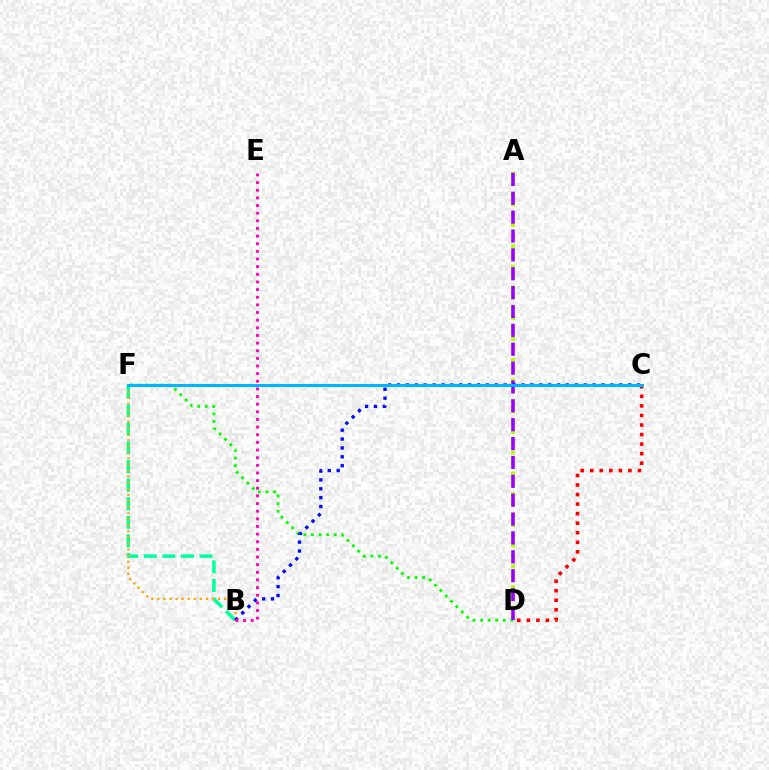{('A', 'D'): [{'color': '#b3ff00', 'line_style': 'dotted', 'thickness': 2.81}, {'color': '#9b00ff', 'line_style': 'dashed', 'thickness': 2.56}], ('C', 'D'): [{'color': '#ff0000', 'line_style': 'dotted', 'thickness': 2.59}], ('D', 'F'): [{'color': '#08ff00', 'line_style': 'dotted', 'thickness': 2.06}], ('B', 'F'): [{'color': '#00ff9d', 'line_style': 'dashed', 'thickness': 2.53}, {'color': '#ffa500', 'line_style': 'dotted', 'thickness': 1.65}], ('B', 'C'): [{'color': '#0010ff', 'line_style': 'dotted', 'thickness': 2.42}], ('B', 'E'): [{'color': '#ff00bd', 'line_style': 'dotted', 'thickness': 2.08}], ('C', 'F'): [{'color': '#00b5ff', 'line_style': 'solid', 'thickness': 2.15}]}